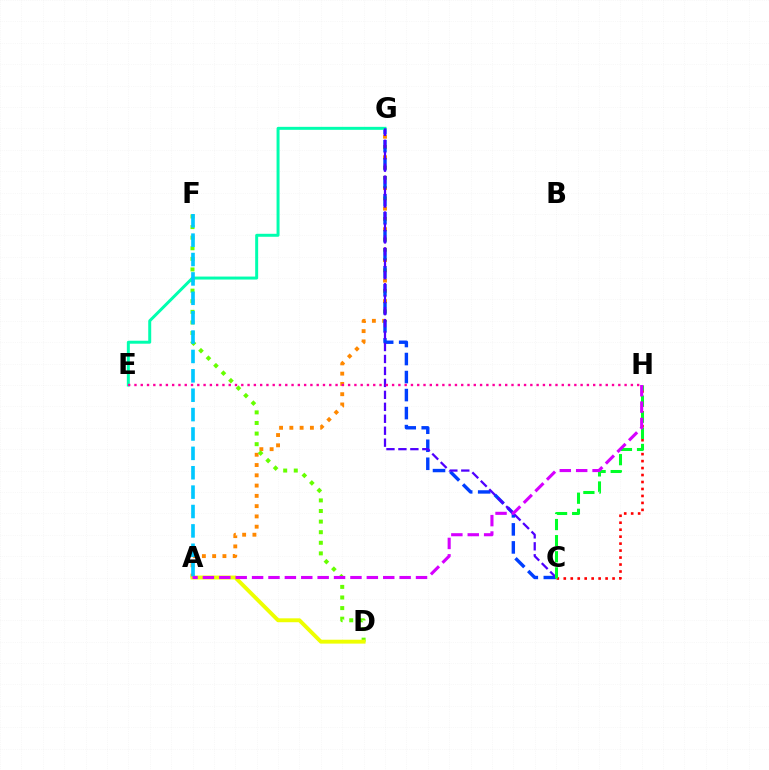{('C', 'H'): [{'color': '#ff0000', 'line_style': 'dotted', 'thickness': 1.89}, {'color': '#00ff27', 'line_style': 'dashed', 'thickness': 2.19}], ('A', 'G'): [{'color': '#ff8800', 'line_style': 'dotted', 'thickness': 2.79}], ('C', 'G'): [{'color': '#003fff', 'line_style': 'dashed', 'thickness': 2.45}, {'color': '#4f00ff', 'line_style': 'dashed', 'thickness': 1.62}], ('D', 'F'): [{'color': '#66ff00', 'line_style': 'dotted', 'thickness': 2.88}], ('A', 'D'): [{'color': '#eeff00', 'line_style': 'solid', 'thickness': 2.8}], ('E', 'G'): [{'color': '#00ffaf', 'line_style': 'solid', 'thickness': 2.15}], ('E', 'H'): [{'color': '#ff00a0', 'line_style': 'dotted', 'thickness': 1.71}], ('A', 'F'): [{'color': '#00c7ff', 'line_style': 'dashed', 'thickness': 2.63}], ('A', 'H'): [{'color': '#d600ff', 'line_style': 'dashed', 'thickness': 2.23}]}